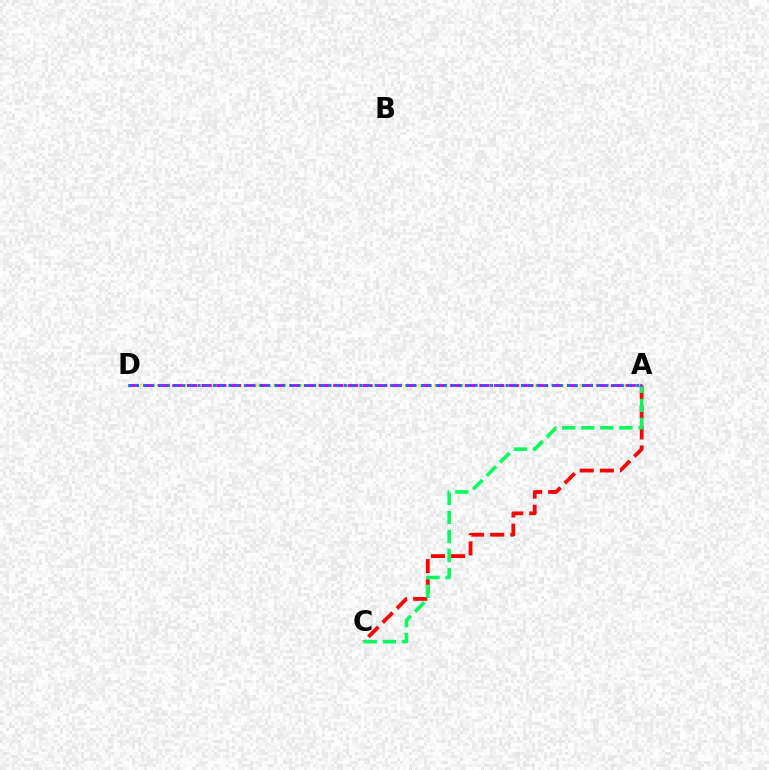{('A', 'C'): [{'color': '#ff0000', 'line_style': 'dashed', 'thickness': 2.74}, {'color': '#00ff5c', 'line_style': 'dashed', 'thickness': 2.59}], ('A', 'D'): [{'color': '#d1ff00', 'line_style': 'dotted', 'thickness': 1.51}, {'color': '#b900ff', 'line_style': 'dashed', 'thickness': 1.99}, {'color': '#0074ff', 'line_style': 'dotted', 'thickness': 2.09}]}